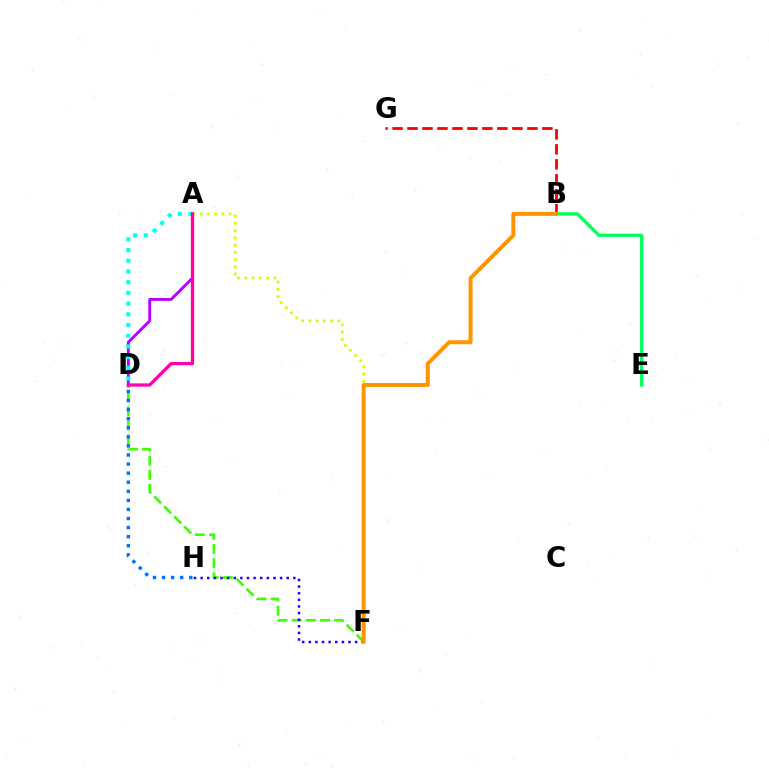{('D', 'F'): [{'color': '#3dff00', 'line_style': 'dashed', 'thickness': 1.92}], ('B', 'G'): [{'color': '#ff0000', 'line_style': 'dashed', 'thickness': 2.04}], ('D', 'H'): [{'color': '#0074ff', 'line_style': 'dotted', 'thickness': 2.47}], ('A', 'D'): [{'color': '#b900ff', 'line_style': 'solid', 'thickness': 2.09}, {'color': '#00fff6', 'line_style': 'dotted', 'thickness': 2.91}, {'color': '#ff00ac', 'line_style': 'solid', 'thickness': 2.35}], ('A', 'F'): [{'color': '#d1ff00', 'line_style': 'dotted', 'thickness': 1.97}], ('B', 'E'): [{'color': '#00ff5c', 'line_style': 'solid', 'thickness': 2.35}], ('F', 'H'): [{'color': '#2500ff', 'line_style': 'dotted', 'thickness': 1.8}], ('B', 'F'): [{'color': '#ff9400', 'line_style': 'solid', 'thickness': 2.85}]}